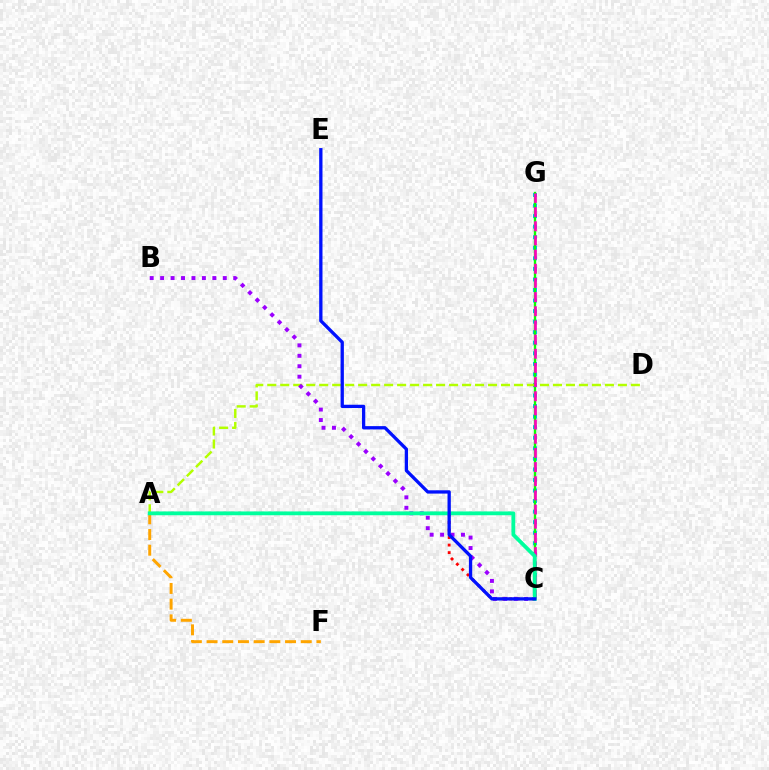{('C', 'G'): [{'color': '#00b5ff', 'line_style': 'dotted', 'thickness': 2.87}, {'color': '#08ff00', 'line_style': 'solid', 'thickness': 1.71}, {'color': '#ff00bd', 'line_style': 'dashed', 'thickness': 1.92}], ('A', 'D'): [{'color': '#b3ff00', 'line_style': 'dashed', 'thickness': 1.76}], ('A', 'C'): [{'color': '#ff0000', 'line_style': 'dotted', 'thickness': 2.04}, {'color': '#00ff9d', 'line_style': 'solid', 'thickness': 2.75}], ('B', 'C'): [{'color': '#9b00ff', 'line_style': 'dotted', 'thickness': 2.84}], ('A', 'F'): [{'color': '#ffa500', 'line_style': 'dashed', 'thickness': 2.13}], ('C', 'E'): [{'color': '#0010ff', 'line_style': 'solid', 'thickness': 2.38}]}